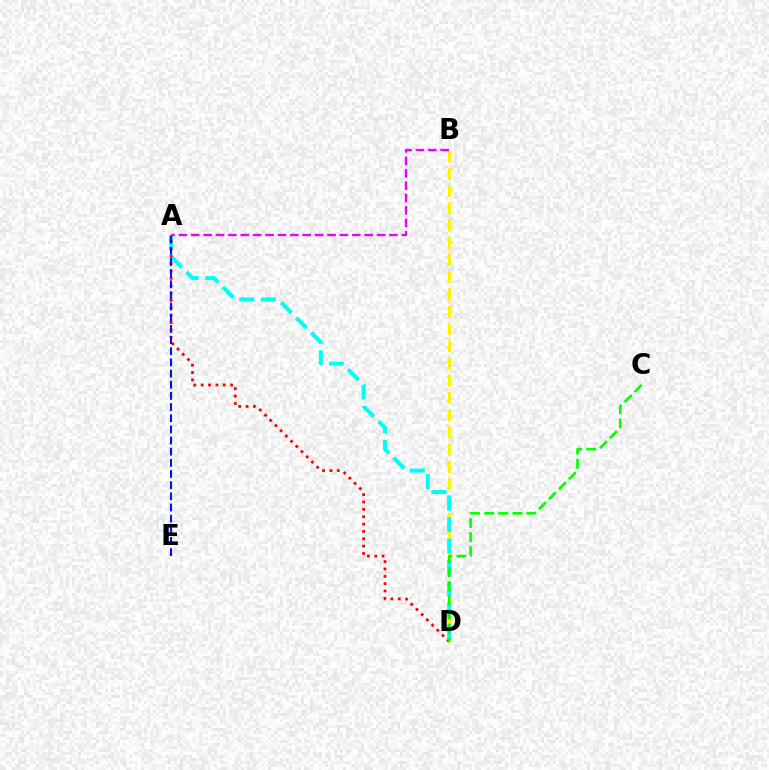{('B', 'D'): [{'color': '#fcf500', 'line_style': 'dashed', 'thickness': 2.34}], ('A', 'D'): [{'color': '#00fff6', 'line_style': 'dashed', 'thickness': 2.92}, {'color': '#ff0000', 'line_style': 'dotted', 'thickness': 2.0}], ('A', 'E'): [{'color': '#0010ff', 'line_style': 'dashed', 'thickness': 1.52}], ('C', 'D'): [{'color': '#08ff00', 'line_style': 'dashed', 'thickness': 1.92}], ('A', 'B'): [{'color': '#ee00ff', 'line_style': 'dashed', 'thickness': 1.68}]}